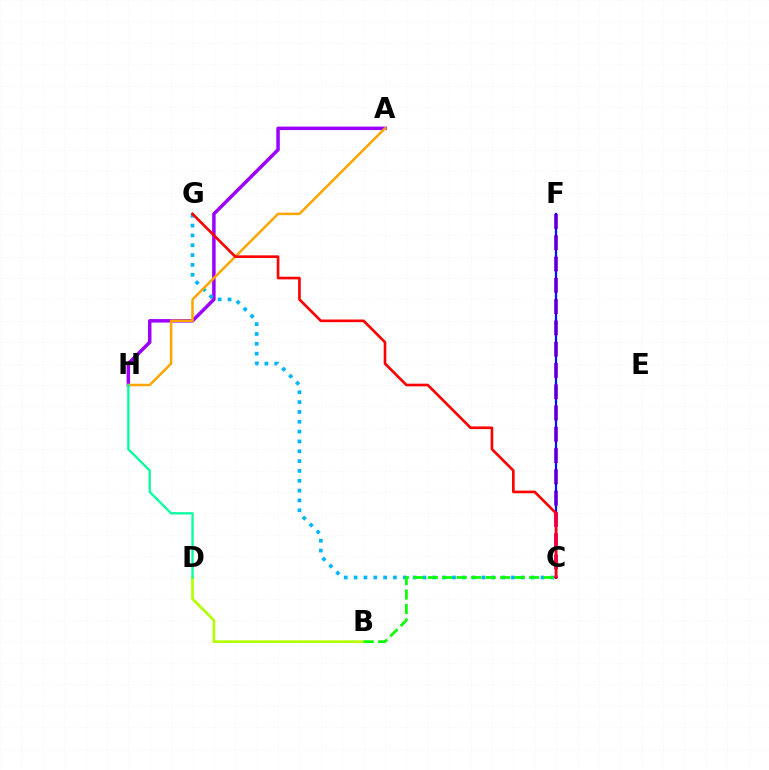{('C', 'F'): [{'color': '#ff00bd', 'line_style': 'dashed', 'thickness': 2.89}, {'color': '#0010ff', 'line_style': 'solid', 'thickness': 1.61}], ('A', 'H'): [{'color': '#9b00ff', 'line_style': 'solid', 'thickness': 2.51}, {'color': '#ffa500', 'line_style': 'solid', 'thickness': 1.81}], ('C', 'G'): [{'color': '#00b5ff', 'line_style': 'dotted', 'thickness': 2.67}, {'color': '#ff0000', 'line_style': 'solid', 'thickness': 1.91}], ('B', 'D'): [{'color': '#b3ff00', 'line_style': 'solid', 'thickness': 1.92}], ('D', 'H'): [{'color': '#00ff9d', 'line_style': 'solid', 'thickness': 1.64}], ('B', 'C'): [{'color': '#08ff00', 'line_style': 'dashed', 'thickness': 1.97}]}